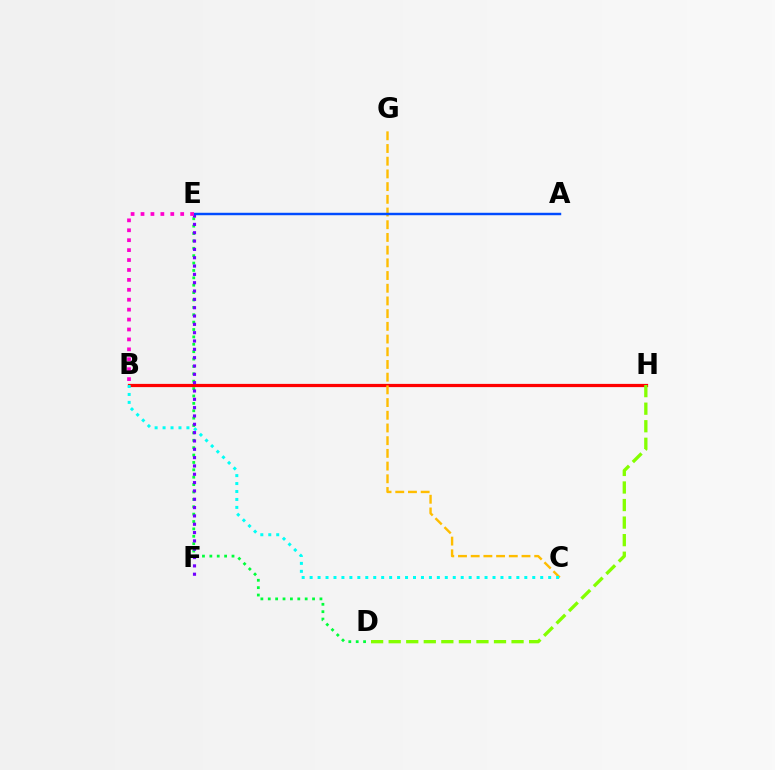{('D', 'E'): [{'color': '#00ff39', 'line_style': 'dotted', 'thickness': 2.01}], ('B', 'H'): [{'color': '#ff0000', 'line_style': 'solid', 'thickness': 2.32}], ('C', 'G'): [{'color': '#ffbd00', 'line_style': 'dashed', 'thickness': 1.73}], ('B', 'C'): [{'color': '#00fff6', 'line_style': 'dotted', 'thickness': 2.16}], ('E', 'F'): [{'color': '#7200ff', 'line_style': 'dotted', 'thickness': 2.26}], ('A', 'E'): [{'color': '#004bff', 'line_style': 'solid', 'thickness': 1.76}], ('B', 'E'): [{'color': '#ff00cf', 'line_style': 'dotted', 'thickness': 2.7}], ('D', 'H'): [{'color': '#84ff00', 'line_style': 'dashed', 'thickness': 2.38}]}